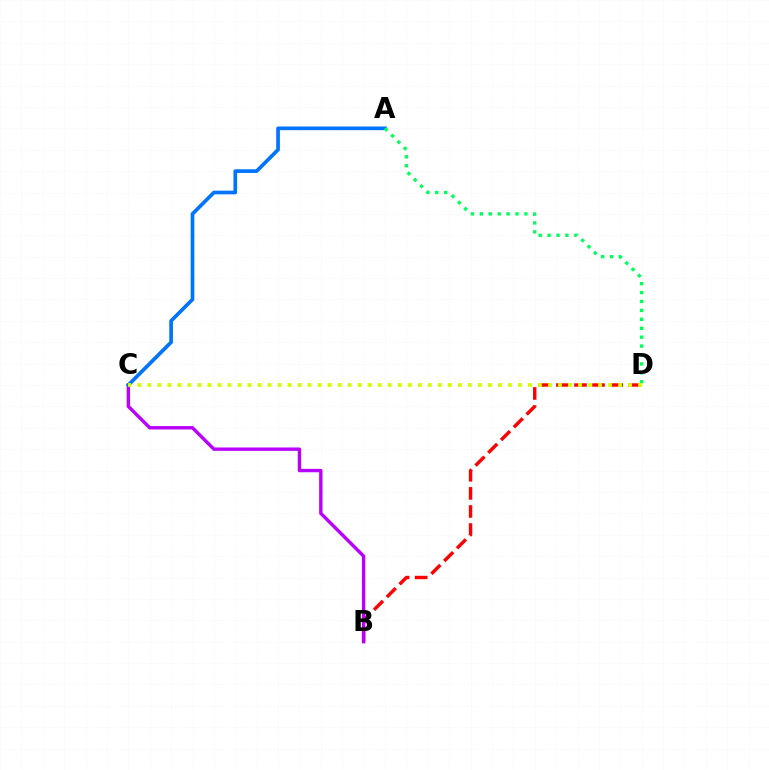{('B', 'D'): [{'color': '#ff0000', 'line_style': 'dashed', 'thickness': 2.46}], ('B', 'C'): [{'color': '#b900ff', 'line_style': 'solid', 'thickness': 2.44}], ('A', 'C'): [{'color': '#0074ff', 'line_style': 'solid', 'thickness': 2.65}], ('A', 'D'): [{'color': '#00ff5c', 'line_style': 'dotted', 'thickness': 2.42}], ('C', 'D'): [{'color': '#d1ff00', 'line_style': 'dotted', 'thickness': 2.72}]}